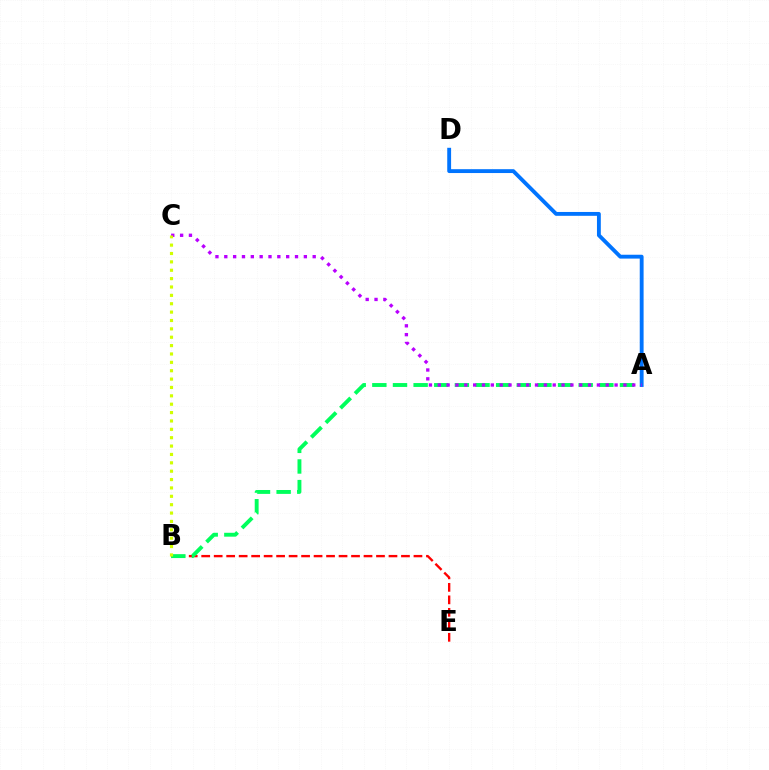{('B', 'E'): [{'color': '#ff0000', 'line_style': 'dashed', 'thickness': 1.7}], ('A', 'B'): [{'color': '#00ff5c', 'line_style': 'dashed', 'thickness': 2.8}], ('A', 'D'): [{'color': '#0074ff', 'line_style': 'solid', 'thickness': 2.78}], ('A', 'C'): [{'color': '#b900ff', 'line_style': 'dotted', 'thickness': 2.4}], ('B', 'C'): [{'color': '#d1ff00', 'line_style': 'dotted', 'thickness': 2.27}]}